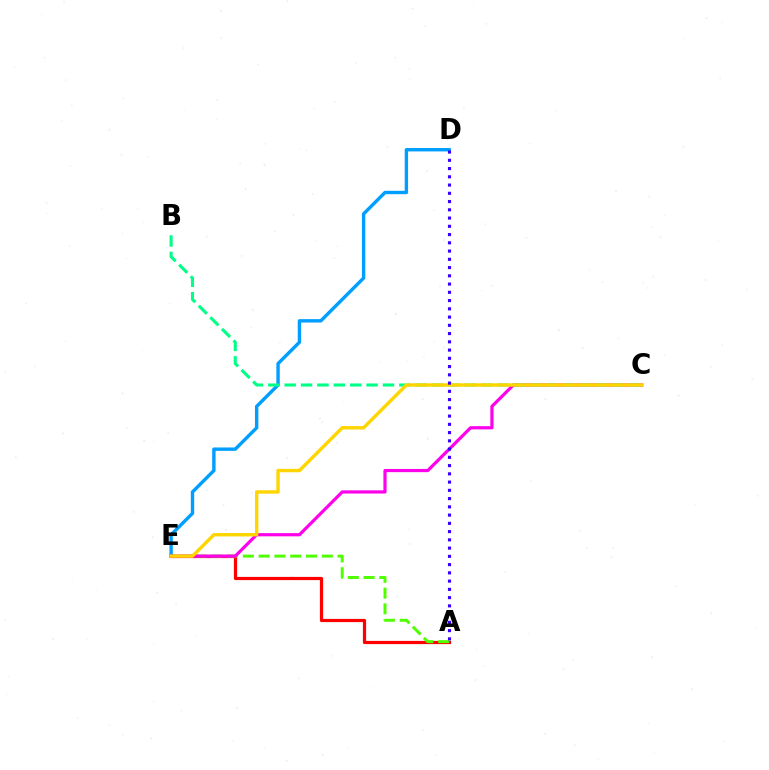{('D', 'E'): [{'color': '#009eff', 'line_style': 'solid', 'thickness': 2.45}], ('A', 'E'): [{'color': '#ff0000', 'line_style': 'solid', 'thickness': 2.3}, {'color': '#4fff00', 'line_style': 'dashed', 'thickness': 2.14}], ('C', 'E'): [{'color': '#ff00ed', 'line_style': 'solid', 'thickness': 2.3}, {'color': '#ffd500', 'line_style': 'solid', 'thickness': 2.45}], ('B', 'C'): [{'color': '#00ff86', 'line_style': 'dashed', 'thickness': 2.23}], ('A', 'D'): [{'color': '#3700ff', 'line_style': 'dotted', 'thickness': 2.24}]}